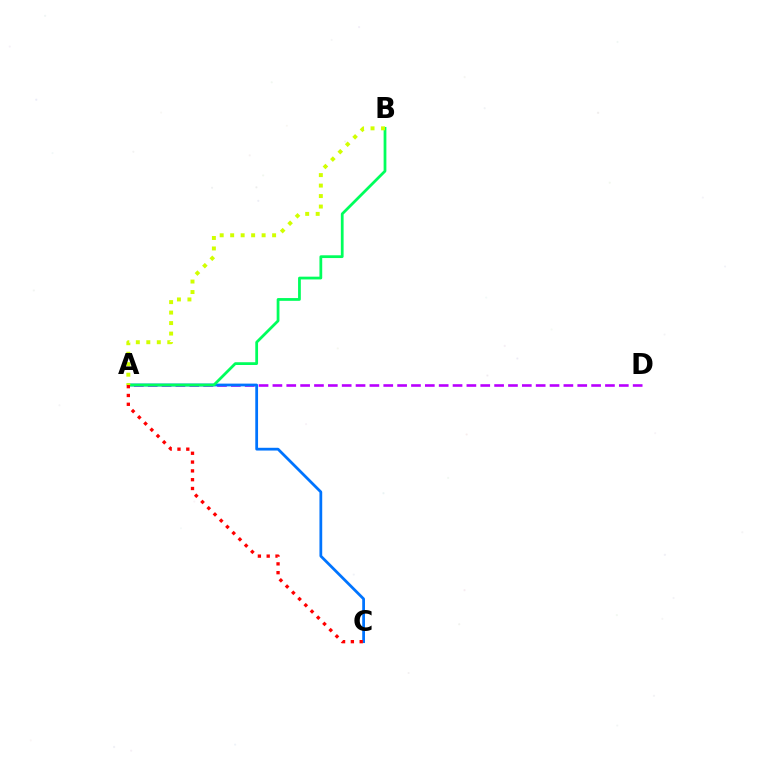{('A', 'D'): [{'color': '#b900ff', 'line_style': 'dashed', 'thickness': 1.88}], ('A', 'C'): [{'color': '#0074ff', 'line_style': 'solid', 'thickness': 1.99}, {'color': '#ff0000', 'line_style': 'dotted', 'thickness': 2.39}], ('A', 'B'): [{'color': '#00ff5c', 'line_style': 'solid', 'thickness': 1.99}, {'color': '#d1ff00', 'line_style': 'dotted', 'thickness': 2.85}]}